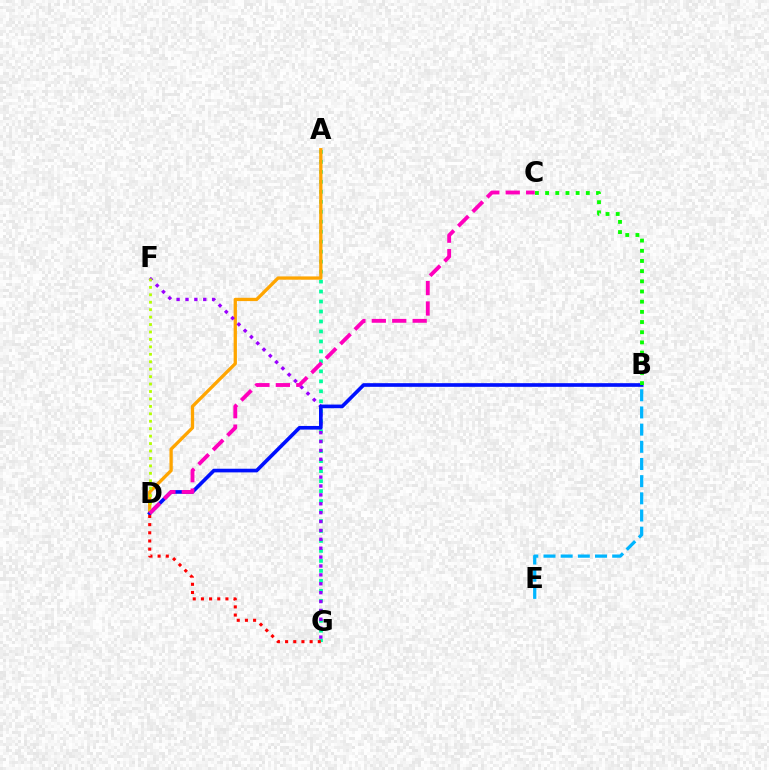{('A', 'G'): [{'color': '#00ff9d', 'line_style': 'dotted', 'thickness': 2.71}], ('A', 'D'): [{'color': '#ffa500', 'line_style': 'solid', 'thickness': 2.37}], ('F', 'G'): [{'color': '#9b00ff', 'line_style': 'dotted', 'thickness': 2.41}], ('B', 'D'): [{'color': '#0010ff', 'line_style': 'solid', 'thickness': 2.63}], ('B', 'E'): [{'color': '#00b5ff', 'line_style': 'dashed', 'thickness': 2.33}], ('B', 'C'): [{'color': '#08ff00', 'line_style': 'dotted', 'thickness': 2.77}], ('D', 'F'): [{'color': '#b3ff00', 'line_style': 'dotted', 'thickness': 2.02}], ('D', 'G'): [{'color': '#ff0000', 'line_style': 'dotted', 'thickness': 2.22}], ('C', 'D'): [{'color': '#ff00bd', 'line_style': 'dashed', 'thickness': 2.77}]}